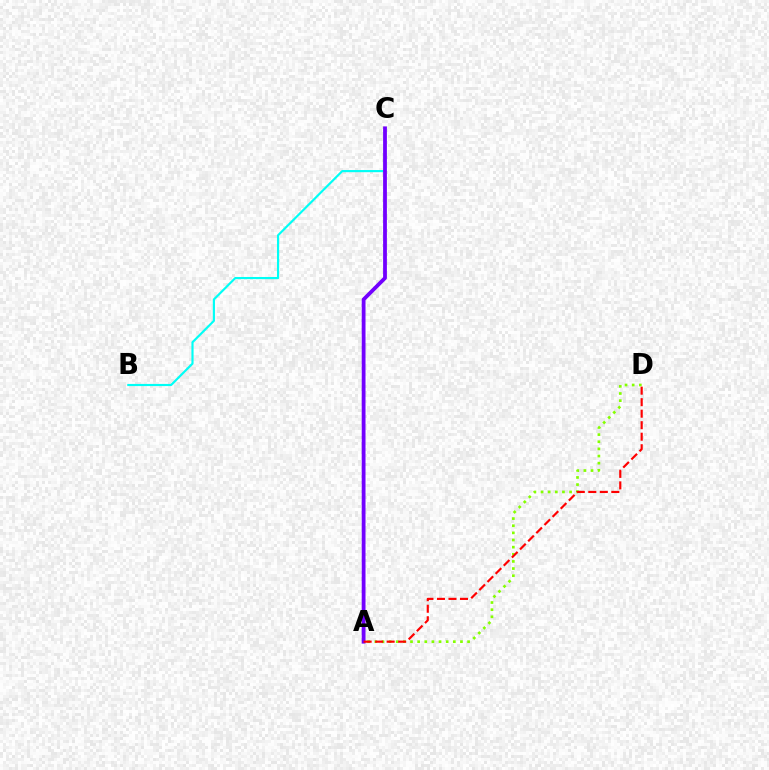{('B', 'C'): [{'color': '#00fff6', 'line_style': 'solid', 'thickness': 1.55}], ('A', 'D'): [{'color': '#84ff00', 'line_style': 'dotted', 'thickness': 1.94}, {'color': '#ff0000', 'line_style': 'dashed', 'thickness': 1.56}], ('A', 'C'): [{'color': '#7200ff', 'line_style': 'solid', 'thickness': 2.73}]}